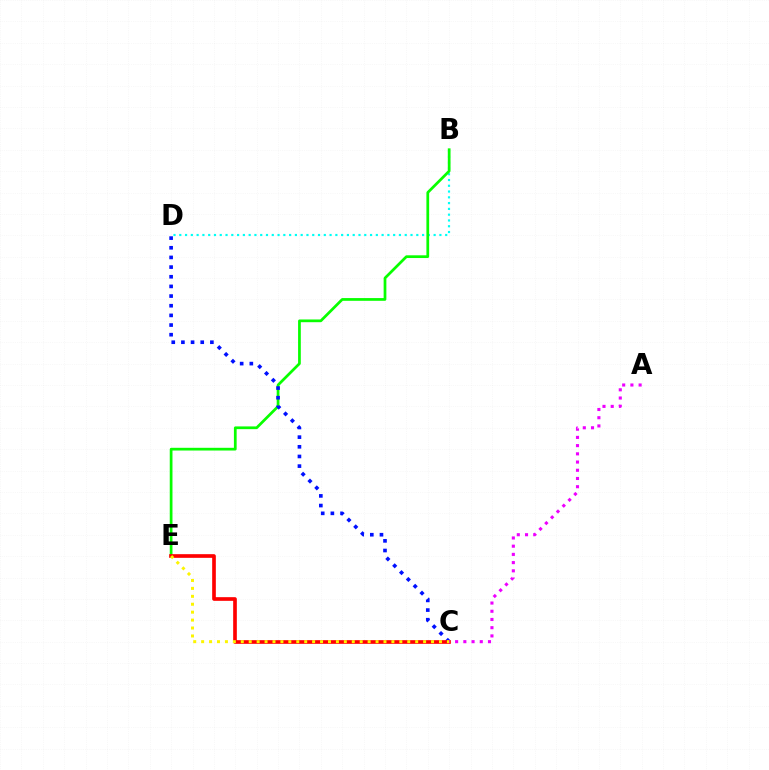{('B', 'D'): [{'color': '#00fff6', 'line_style': 'dotted', 'thickness': 1.57}], ('B', 'E'): [{'color': '#08ff00', 'line_style': 'solid', 'thickness': 1.97}], ('C', 'D'): [{'color': '#0010ff', 'line_style': 'dotted', 'thickness': 2.62}], ('C', 'E'): [{'color': '#ff0000', 'line_style': 'solid', 'thickness': 2.64}, {'color': '#fcf500', 'line_style': 'dotted', 'thickness': 2.15}], ('A', 'C'): [{'color': '#ee00ff', 'line_style': 'dotted', 'thickness': 2.23}]}